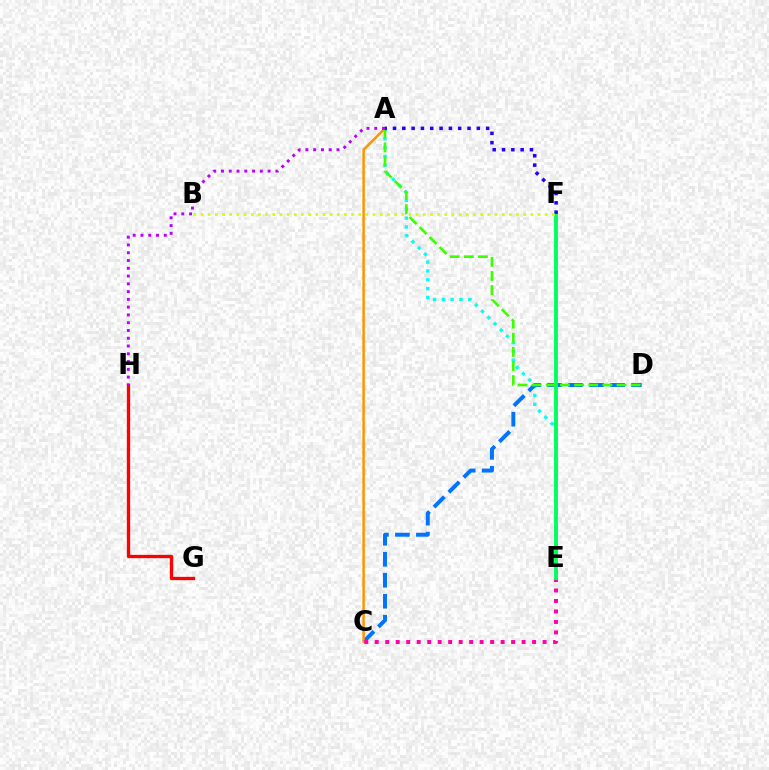{('A', 'E'): [{'color': '#00fff6', 'line_style': 'dotted', 'thickness': 2.39}], ('C', 'D'): [{'color': '#0074ff', 'line_style': 'dashed', 'thickness': 2.85}], ('A', 'C'): [{'color': '#ff9400', 'line_style': 'solid', 'thickness': 1.8}], ('C', 'E'): [{'color': '#ff00ac', 'line_style': 'dotted', 'thickness': 2.85}], ('G', 'H'): [{'color': '#ff0000', 'line_style': 'solid', 'thickness': 2.39}], ('E', 'F'): [{'color': '#00ff5c', 'line_style': 'solid', 'thickness': 2.78}], ('A', 'D'): [{'color': '#3dff00', 'line_style': 'dashed', 'thickness': 1.92}], ('A', 'H'): [{'color': '#b900ff', 'line_style': 'dotted', 'thickness': 2.11}], ('A', 'F'): [{'color': '#2500ff', 'line_style': 'dotted', 'thickness': 2.53}], ('B', 'F'): [{'color': '#d1ff00', 'line_style': 'dotted', 'thickness': 1.95}]}